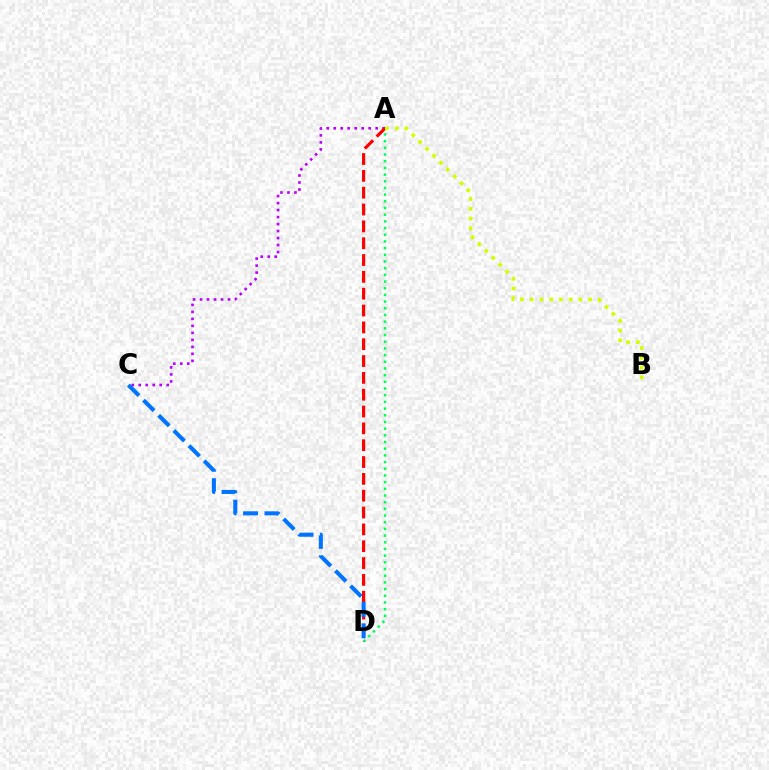{('A', 'D'): [{'color': '#00ff5c', 'line_style': 'dotted', 'thickness': 1.82}, {'color': '#ff0000', 'line_style': 'dashed', 'thickness': 2.29}], ('A', 'C'): [{'color': '#b900ff', 'line_style': 'dotted', 'thickness': 1.9}], ('C', 'D'): [{'color': '#0074ff', 'line_style': 'dashed', 'thickness': 2.91}], ('A', 'B'): [{'color': '#d1ff00', 'line_style': 'dotted', 'thickness': 2.65}]}